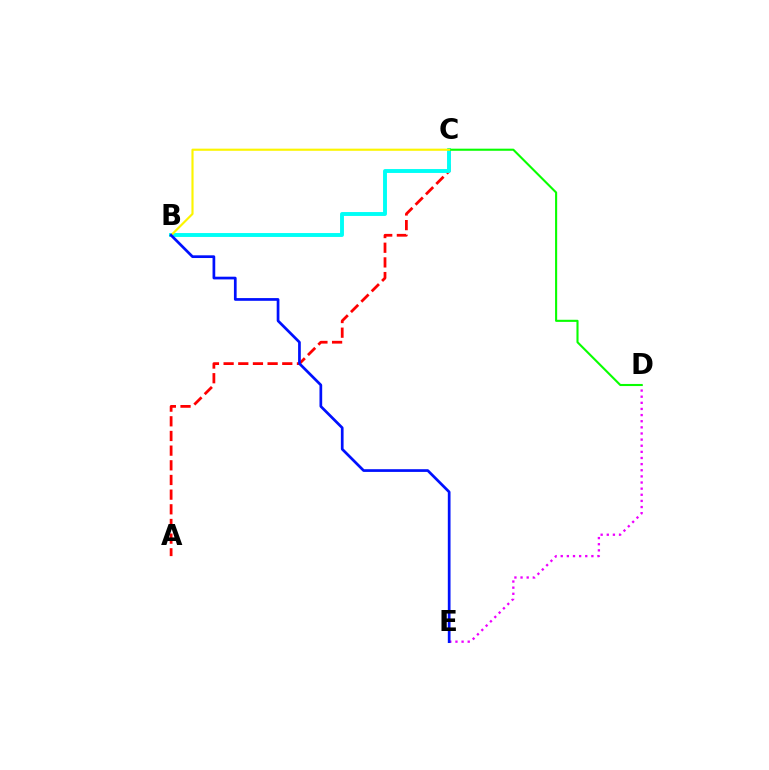{('A', 'C'): [{'color': '#ff0000', 'line_style': 'dashed', 'thickness': 1.99}], ('D', 'E'): [{'color': '#ee00ff', 'line_style': 'dotted', 'thickness': 1.67}], ('B', 'C'): [{'color': '#00fff6', 'line_style': 'solid', 'thickness': 2.81}, {'color': '#fcf500', 'line_style': 'solid', 'thickness': 1.55}], ('C', 'D'): [{'color': '#08ff00', 'line_style': 'solid', 'thickness': 1.51}], ('B', 'E'): [{'color': '#0010ff', 'line_style': 'solid', 'thickness': 1.95}]}